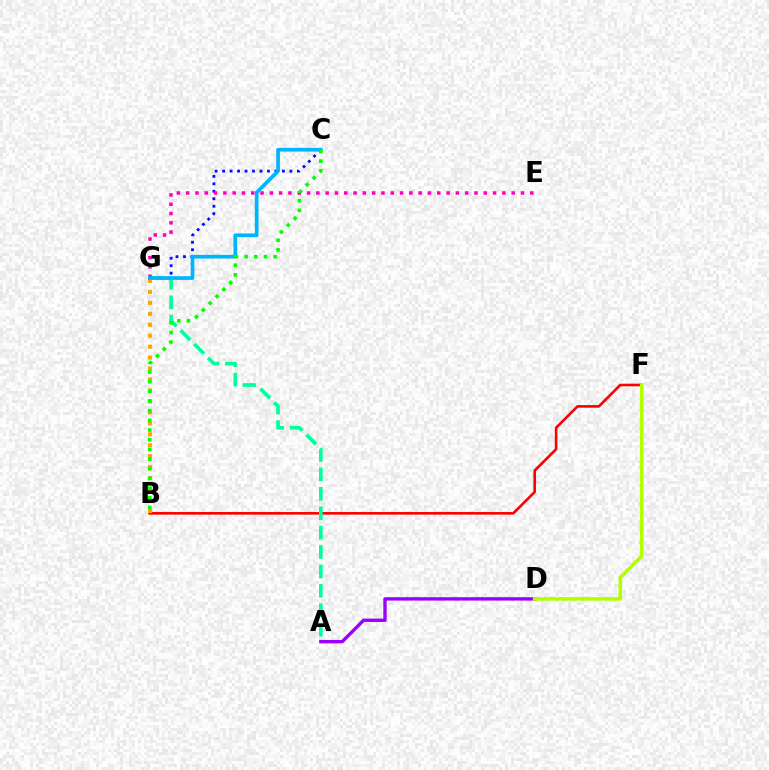{('B', 'F'): [{'color': '#ff0000', 'line_style': 'solid', 'thickness': 1.89}], ('A', 'D'): [{'color': '#9b00ff', 'line_style': 'solid', 'thickness': 2.43}], ('B', 'G'): [{'color': '#ffa500', 'line_style': 'dotted', 'thickness': 2.98}], ('C', 'G'): [{'color': '#0010ff', 'line_style': 'dotted', 'thickness': 2.03}, {'color': '#00b5ff', 'line_style': 'solid', 'thickness': 2.66}], ('D', 'F'): [{'color': '#b3ff00', 'line_style': 'solid', 'thickness': 2.57}], ('A', 'G'): [{'color': '#00ff9d', 'line_style': 'dashed', 'thickness': 2.64}], ('E', 'G'): [{'color': '#ff00bd', 'line_style': 'dotted', 'thickness': 2.53}], ('B', 'C'): [{'color': '#08ff00', 'line_style': 'dotted', 'thickness': 2.63}]}